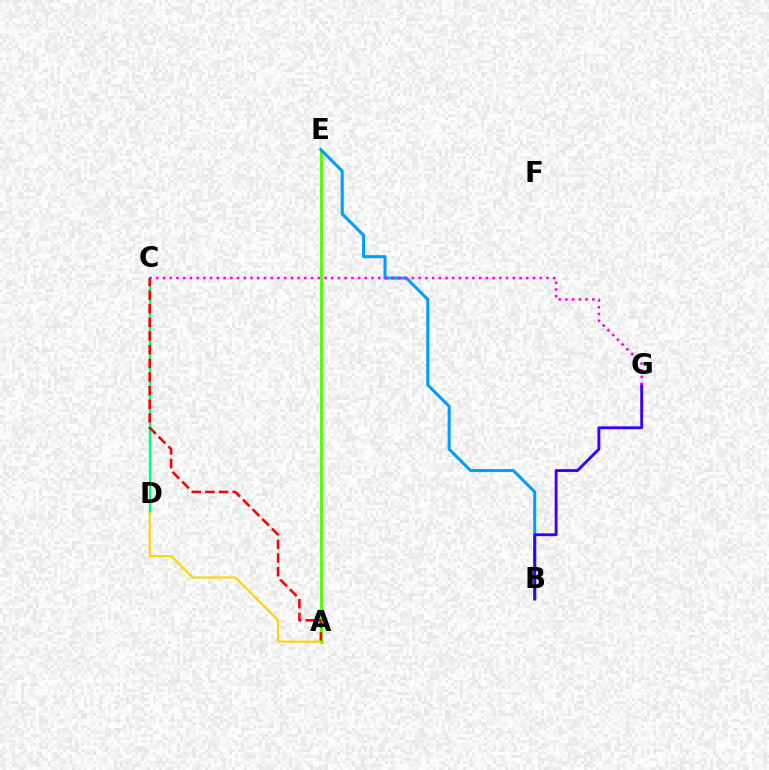{('A', 'E'): [{'color': '#4fff00', 'line_style': 'solid', 'thickness': 2.08}], ('B', 'E'): [{'color': '#009eff', 'line_style': 'solid', 'thickness': 2.19}], ('B', 'G'): [{'color': '#3700ff', 'line_style': 'solid', 'thickness': 2.07}], ('C', 'D'): [{'color': '#00ff86', 'line_style': 'solid', 'thickness': 1.74}], ('A', 'C'): [{'color': '#ff0000', 'line_style': 'dashed', 'thickness': 1.85}], ('C', 'G'): [{'color': '#ff00ed', 'line_style': 'dotted', 'thickness': 1.83}], ('A', 'D'): [{'color': '#ffd500', 'line_style': 'solid', 'thickness': 1.51}]}